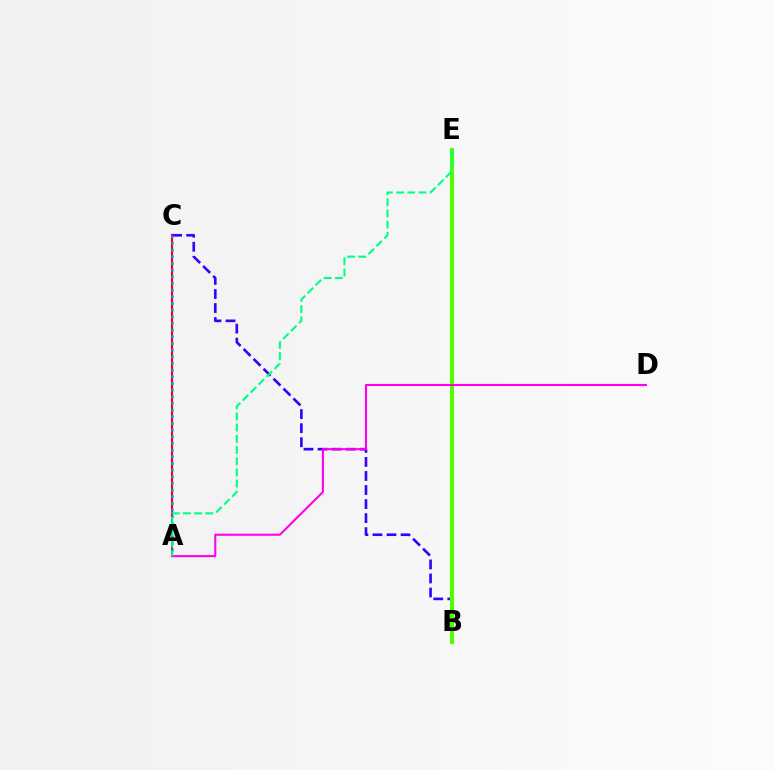{('B', 'E'): [{'color': '#ffd500', 'line_style': 'dotted', 'thickness': 2.01}, {'color': '#4fff00', 'line_style': 'solid', 'thickness': 2.93}], ('A', 'C'): [{'color': '#ff0000', 'line_style': 'solid', 'thickness': 1.53}, {'color': '#009eff', 'line_style': 'dotted', 'thickness': 1.81}], ('B', 'C'): [{'color': '#3700ff', 'line_style': 'dashed', 'thickness': 1.91}], ('A', 'D'): [{'color': '#ff00ed', 'line_style': 'solid', 'thickness': 1.5}], ('A', 'E'): [{'color': '#00ff86', 'line_style': 'dashed', 'thickness': 1.52}]}